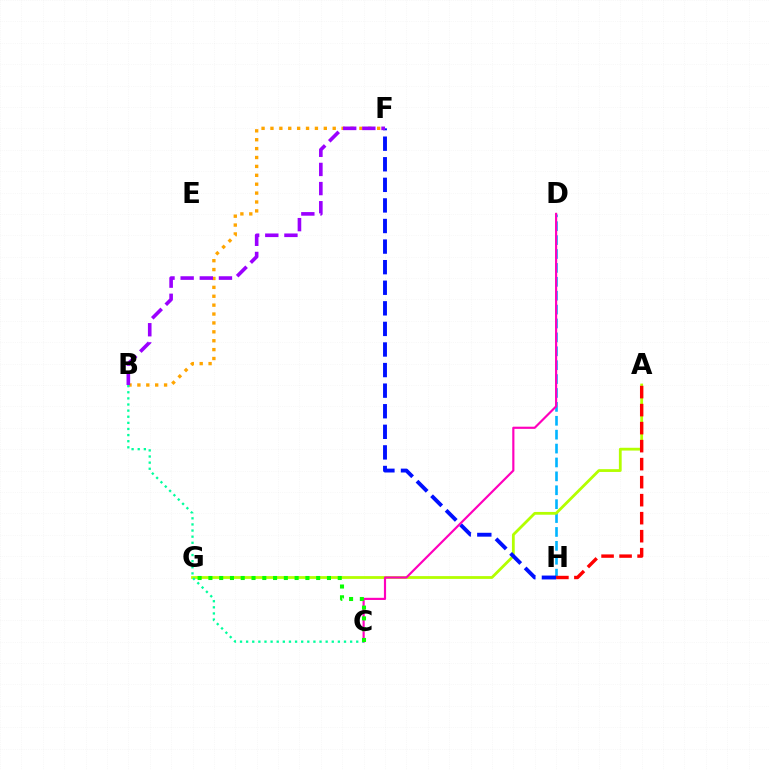{('D', 'H'): [{'color': '#00b5ff', 'line_style': 'dashed', 'thickness': 1.89}], ('A', 'G'): [{'color': '#b3ff00', 'line_style': 'solid', 'thickness': 2.01}], ('C', 'D'): [{'color': '#ff00bd', 'line_style': 'solid', 'thickness': 1.56}], ('B', 'F'): [{'color': '#ffa500', 'line_style': 'dotted', 'thickness': 2.42}, {'color': '#9b00ff', 'line_style': 'dashed', 'thickness': 2.6}], ('B', 'C'): [{'color': '#00ff9d', 'line_style': 'dotted', 'thickness': 1.66}], ('F', 'H'): [{'color': '#0010ff', 'line_style': 'dashed', 'thickness': 2.8}], ('A', 'H'): [{'color': '#ff0000', 'line_style': 'dashed', 'thickness': 2.45}], ('C', 'G'): [{'color': '#08ff00', 'line_style': 'dotted', 'thickness': 2.93}]}